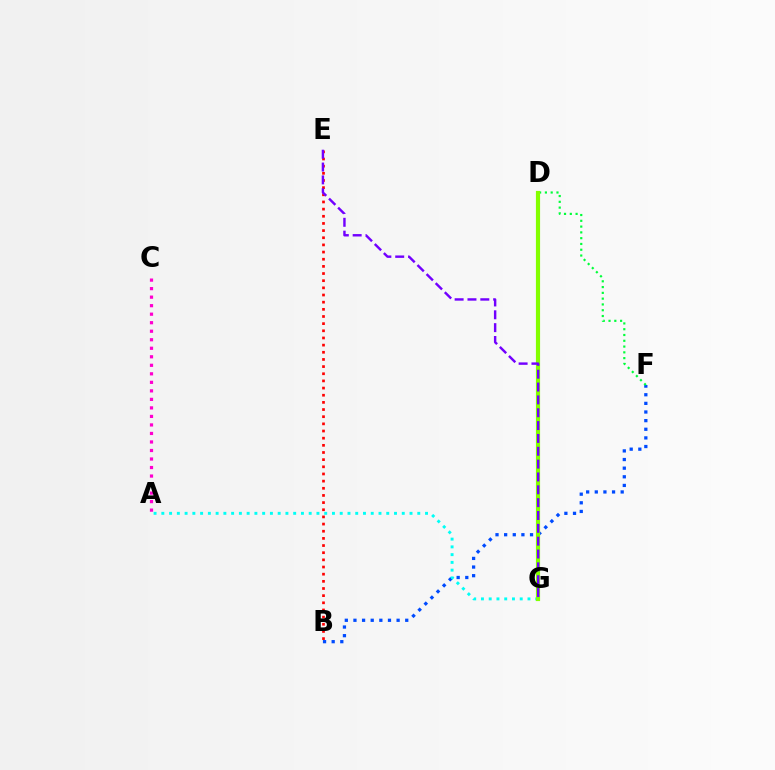{('B', 'F'): [{'color': '#004bff', 'line_style': 'dotted', 'thickness': 2.35}], ('B', 'E'): [{'color': '#ff0000', 'line_style': 'dotted', 'thickness': 1.94}], ('A', 'G'): [{'color': '#00fff6', 'line_style': 'dotted', 'thickness': 2.11}], ('D', 'G'): [{'color': '#ffbd00', 'line_style': 'dashed', 'thickness': 2.6}, {'color': '#84ff00', 'line_style': 'solid', 'thickness': 3.0}], ('D', 'F'): [{'color': '#00ff39', 'line_style': 'dotted', 'thickness': 1.57}], ('A', 'C'): [{'color': '#ff00cf', 'line_style': 'dotted', 'thickness': 2.31}], ('E', 'G'): [{'color': '#7200ff', 'line_style': 'dashed', 'thickness': 1.74}]}